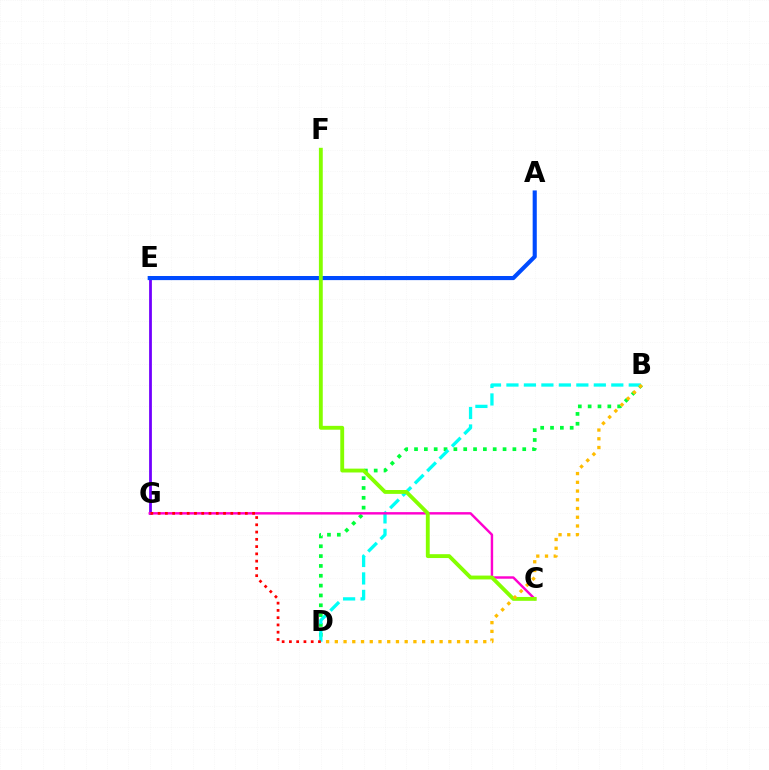{('B', 'D'): [{'color': '#00ff39', 'line_style': 'dotted', 'thickness': 2.67}, {'color': '#00fff6', 'line_style': 'dashed', 'thickness': 2.37}, {'color': '#ffbd00', 'line_style': 'dotted', 'thickness': 2.37}], ('E', 'G'): [{'color': '#7200ff', 'line_style': 'solid', 'thickness': 2.0}], ('A', 'E'): [{'color': '#004bff', 'line_style': 'solid', 'thickness': 2.96}], ('C', 'G'): [{'color': '#ff00cf', 'line_style': 'solid', 'thickness': 1.75}], ('D', 'G'): [{'color': '#ff0000', 'line_style': 'dotted', 'thickness': 1.97}], ('C', 'F'): [{'color': '#84ff00', 'line_style': 'solid', 'thickness': 2.78}]}